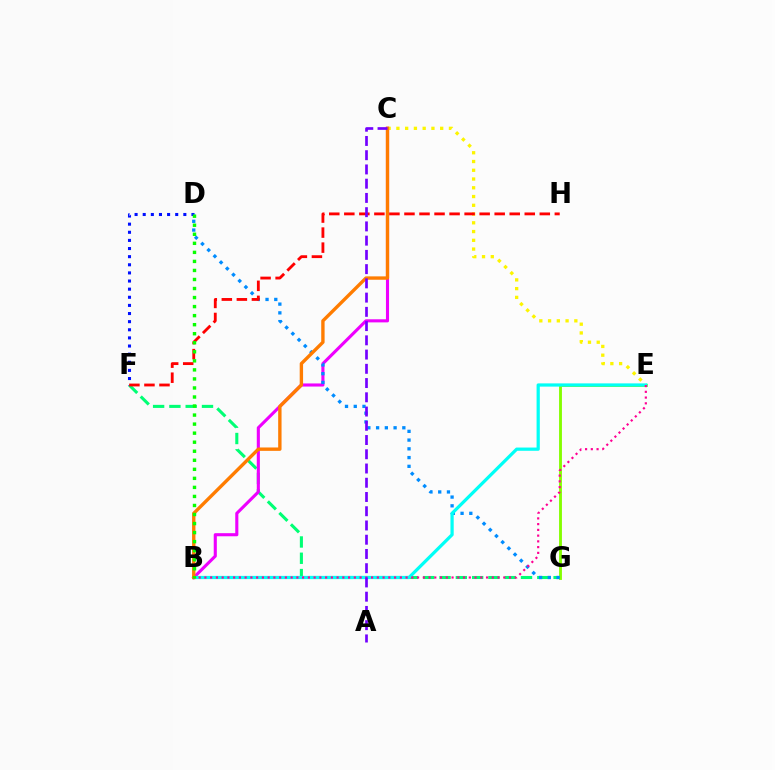{('E', 'G'): [{'color': '#84ff00', 'line_style': 'solid', 'thickness': 2.06}], ('F', 'G'): [{'color': '#00ff74', 'line_style': 'dashed', 'thickness': 2.21}], ('B', 'C'): [{'color': '#ee00ff', 'line_style': 'solid', 'thickness': 2.23}, {'color': '#ff7c00', 'line_style': 'solid', 'thickness': 2.43}], ('D', 'F'): [{'color': '#0010ff', 'line_style': 'dotted', 'thickness': 2.21}], ('C', 'E'): [{'color': '#fcf500', 'line_style': 'dotted', 'thickness': 2.38}], ('D', 'G'): [{'color': '#008cff', 'line_style': 'dotted', 'thickness': 2.38}], ('B', 'E'): [{'color': '#00fff6', 'line_style': 'solid', 'thickness': 2.32}, {'color': '#ff0094', 'line_style': 'dotted', 'thickness': 1.56}], ('F', 'H'): [{'color': '#ff0000', 'line_style': 'dashed', 'thickness': 2.04}], ('B', 'D'): [{'color': '#08ff00', 'line_style': 'dotted', 'thickness': 2.46}], ('A', 'C'): [{'color': '#7200ff', 'line_style': 'dashed', 'thickness': 1.93}]}